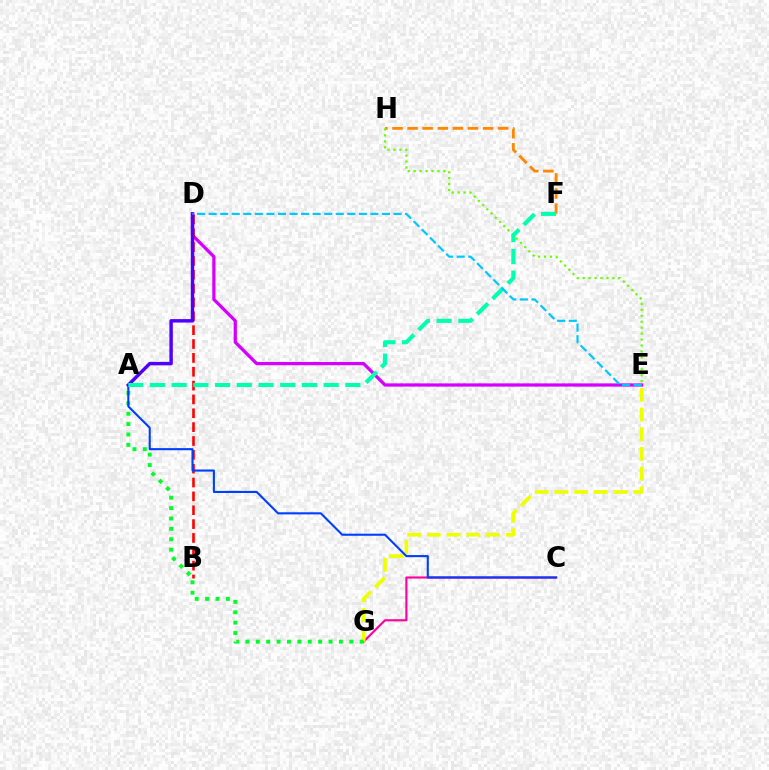{('C', 'G'): [{'color': '#ff00a0', 'line_style': 'solid', 'thickness': 1.53}], ('E', 'G'): [{'color': '#eeff00', 'line_style': 'dashed', 'thickness': 2.68}], ('D', 'E'): [{'color': '#d600ff', 'line_style': 'solid', 'thickness': 2.34}, {'color': '#00c7ff', 'line_style': 'dashed', 'thickness': 1.57}], ('F', 'H'): [{'color': '#ff8800', 'line_style': 'dashed', 'thickness': 2.05}], ('B', 'D'): [{'color': '#ff0000', 'line_style': 'dashed', 'thickness': 1.88}], ('E', 'H'): [{'color': '#66ff00', 'line_style': 'dotted', 'thickness': 1.61}], ('A', 'G'): [{'color': '#00ff27', 'line_style': 'dotted', 'thickness': 2.82}], ('A', 'C'): [{'color': '#003fff', 'line_style': 'solid', 'thickness': 1.51}], ('A', 'D'): [{'color': '#4f00ff', 'line_style': 'solid', 'thickness': 2.48}], ('A', 'F'): [{'color': '#00ffaf', 'line_style': 'dashed', 'thickness': 2.95}]}